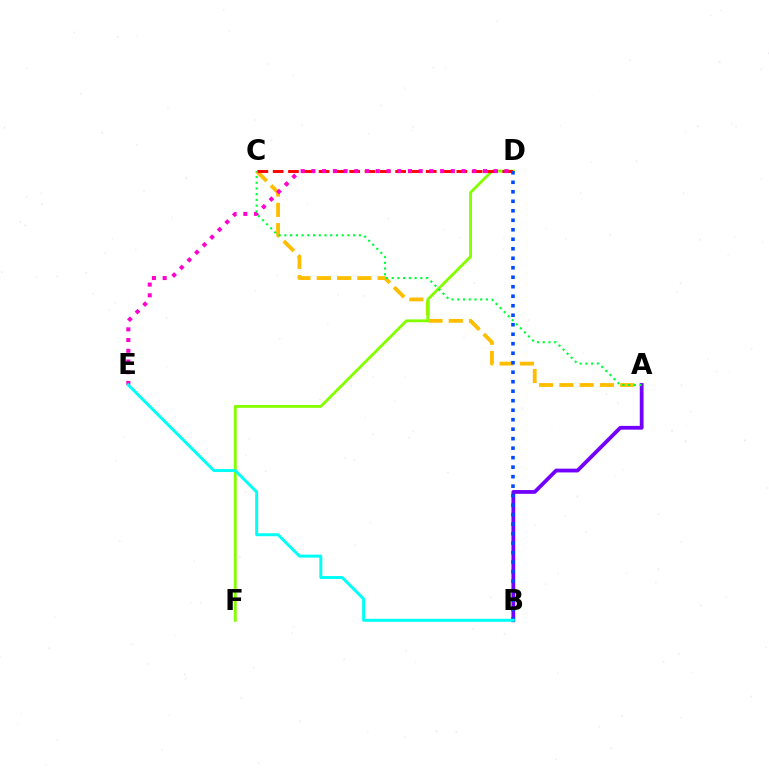{('A', 'C'): [{'color': '#ffbd00', 'line_style': 'dashed', 'thickness': 2.75}, {'color': '#00ff39', 'line_style': 'dotted', 'thickness': 1.56}], ('A', 'B'): [{'color': '#7200ff', 'line_style': 'solid', 'thickness': 2.72}], ('D', 'F'): [{'color': '#84ff00', 'line_style': 'solid', 'thickness': 2.06}], ('C', 'D'): [{'color': '#ff0000', 'line_style': 'dashed', 'thickness': 2.08}], ('B', 'D'): [{'color': '#004bff', 'line_style': 'dotted', 'thickness': 2.58}], ('D', 'E'): [{'color': '#ff00cf', 'line_style': 'dotted', 'thickness': 2.91}], ('B', 'E'): [{'color': '#00fff6', 'line_style': 'solid', 'thickness': 2.14}]}